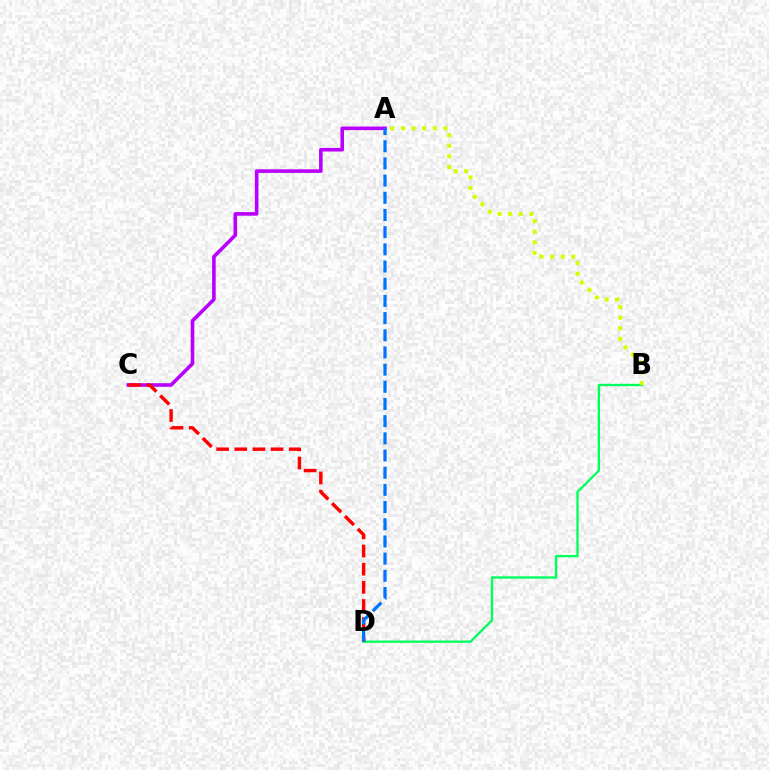{('B', 'D'): [{'color': '#00ff5c', 'line_style': 'solid', 'thickness': 1.67}], ('A', 'B'): [{'color': '#d1ff00', 'line_style': 'dotted', 'thickness': 2.88}], ('A', 'C'): [{'color': '#b900ff', 'line_style': 'solid', 'thickness': 2.59}], ('C', 'D'): [{'color': '#ff0000', 'line_style': 'dashed', 'thickness': 2.47}], ('A', 'D'): [{'color': '#0074ff', 'line_style': 'dashed', 'thickness': 2.33}]}